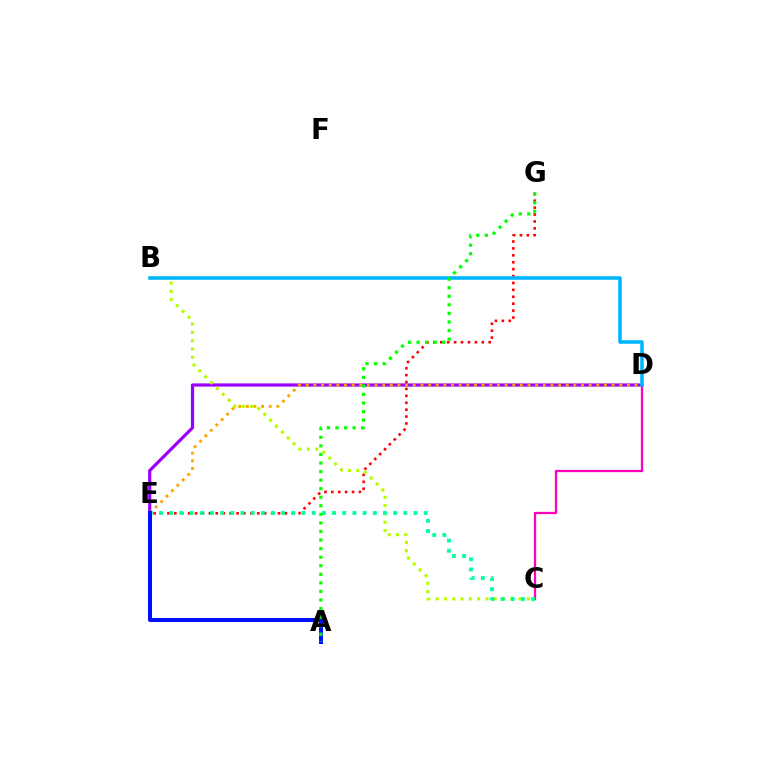{('D', 'E'): [{'color': '#9b00ff', 'line_style': 'solid', 'thickness': 2.31}, {'color': '#ffa500', 'line_style': 'dotted', 'thickness': 2.08}], ('E', 'G'): [{'color': '#ff0000', 'line_style': 'dotted', 'thickness': 1.88}], ('B', 'C'): [{'color': '#b3ff00', 'line_style': 'dotted', 'thickness': 2.26}], ('C', 'D'): [{'color': '#ff00bd', 'line_style': 'solid', 'thickness': 1.65}], ('B', 'D'): [{'color': '#00b5ff', 'line_style': 'solid', 'thickness': 2.57}], ('C', 'E'): [{'color': '#00ff9d', 'line_style': 'dotted', 'thickness': 2.77}], ('A', 'E'): [{'color': '#0010ff', 'line_style': 'solid', 'thickness': 2.91}], ('A', 'G'): [{'color': '#08ff00', 'line_style': 'dotted', 'thickness': 2.33}]}